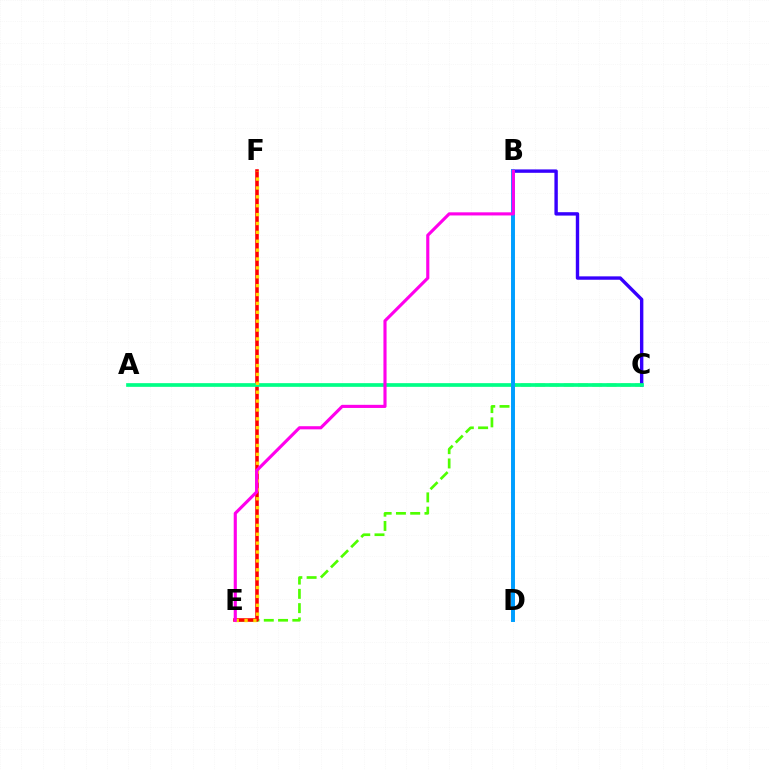{('C', 'E'): [{'color': '#4fff00', 'line_style': 'dashed', 'thickness': 1.94}], ('E', 'F'): [{'color': '#ff0000', 'line_style': 'solid', 'thickness': 2.58}, {'color': '#ffd500', 'line_style': 'dotted', 'thickness': 2.41}], ('B', 'C'): [{'color': '#3700ff', 'line_style': 'solid', 'thickness': 2.44}], ('A', 'C'): [{'color': '#00ff86', 'line_style': 'solid', 'thickness': 2.66}], ('B', 'D'): [{'color': '#009eff', 'line_style': 'solid', 'thickness': 2.85}], ('B', 'E'): [{'color': '#ff00ed', 'line_style': 'solid', 'thickness': 2.25}]}